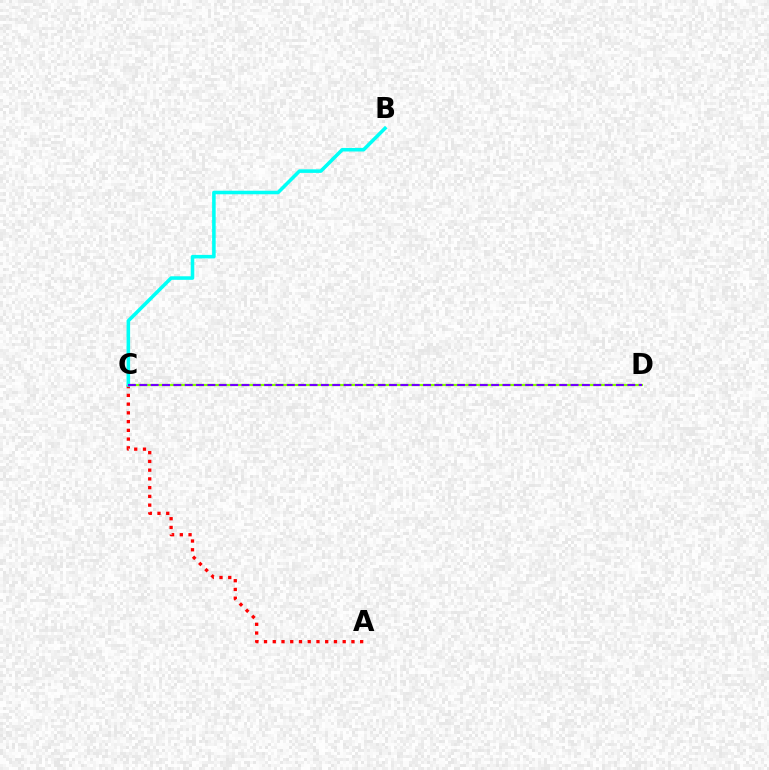{('C', 'D'): [{'color': '#84ff00', 'line_style': 'solid', 'thickness': 1.6}, {'color': '#7200ff', 'line_style': 'dashed', 'thickness': 1.54}], ('A', 'C'): [{'color': '#ff0000', 'line_style': 'dotted', 'thickness': 2.38}], ('B', 'C'): [{'color': '#00fff6', 'line_style': 'solid', 'thickness': 2.55}]}